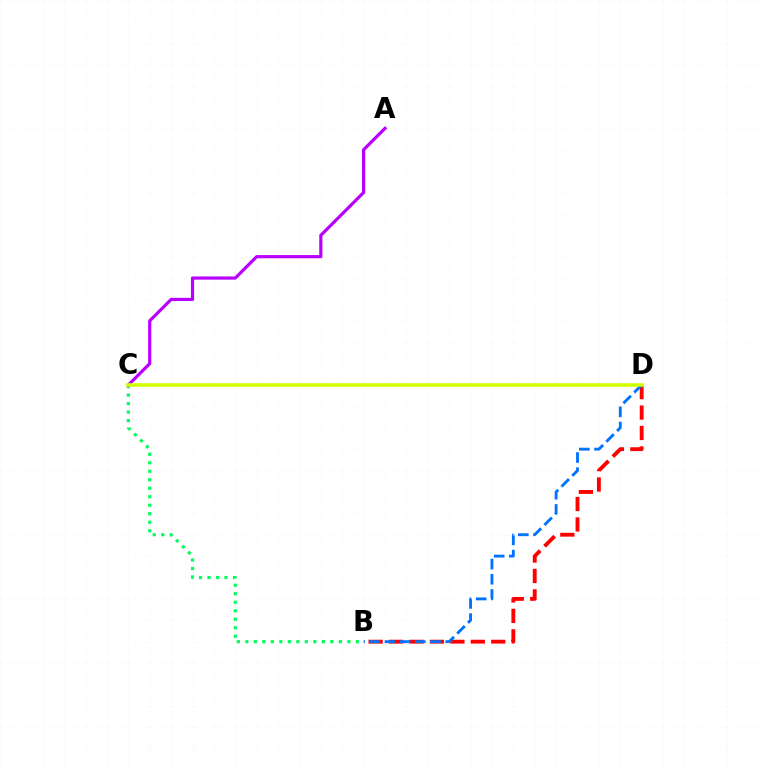{('B', 'D'): [{'color': '#ff0000', 'line_style': 'dashed', 'thickness': 2.78}, {'color': '#0074ff', 'line_style': 'dashed', 'thickness': 2.06}], ('B', 'C'): [{'color': '#00ff5c', 'line_style': 'dotted', 'thickness': 2.31}], ('A', 'C'): [{'color': '#b900ff', 'line_style': 'solid', 'thickness': 2.29}], ('C', 'D'): [{'color': '#d1ff00', 'line_style': 'solid', 'thickness': 2.59}]}